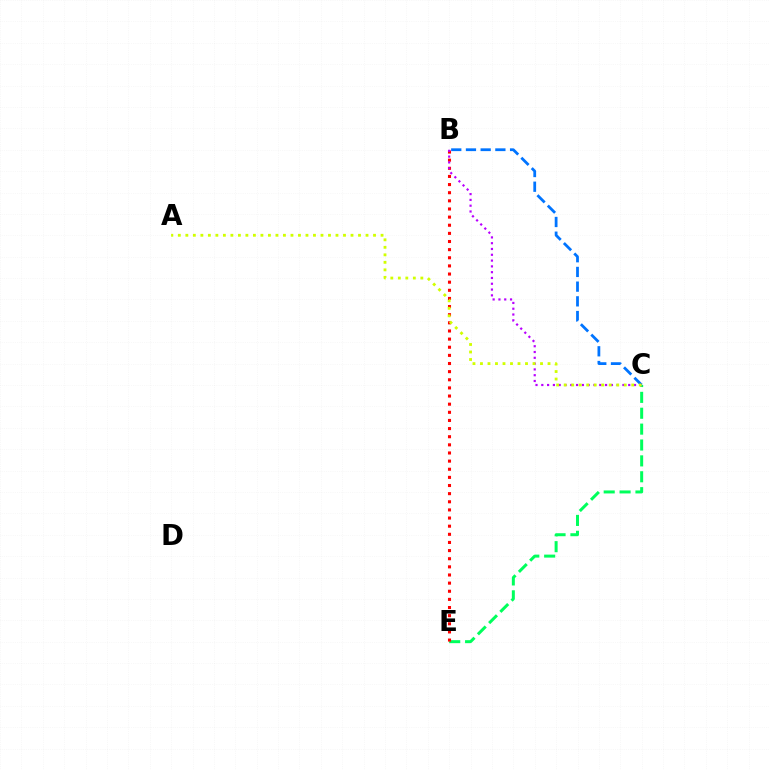{('C', 'E'): [{'color': '#00ff5c', 'line_style': 'dashed', 'thickness': 2.16}], ('B', 'E'): [{'color': '#ff0000', 'line_style': 'dotted', 'thickness': 2.21}], ('B', 'C'): [{'color': '#b900ff', 'line_style': 'dotted', 'thickness': 1.57}, {'color': '#0074ff', 'line_style': 'dashed', 'thickness': 2.0}], ('A', 'C'): [{'color': '#d1ff00', 'line_style': 'dotted', 'thickness': 2.04}]}